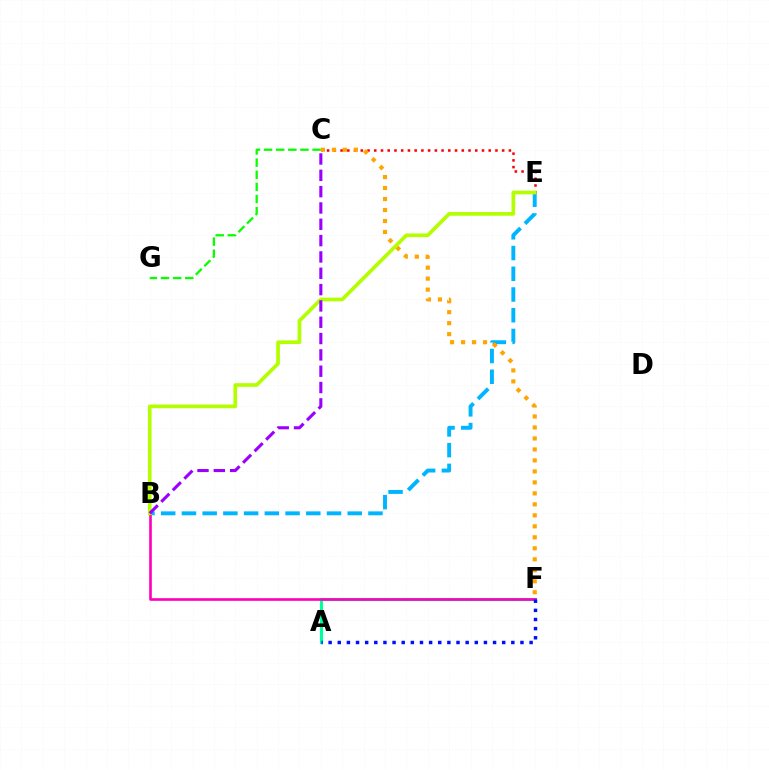{('C', 'E'): [{'color': '#ff0000', 'line_style': 'dotted', 'thickness': 1.83}], ('A', 'F'): [{'color': '#00ff9d', 'line_style': 'solid', 'thickness': 2.24}, {'color': '#0010ff', 'line_style': 'dotted', 'thickness': 2.48}], ('C', 'G'): [{'color': '#08ff00', 'line_style': 'dashed', 'thickness': 1.65}], ('B', 'E'): [{'color': '#00b5ff', 'line_style': 'dashed', 'thickness': 2.82}, {'color': '#b3ff00', 'line_style': 'solid', 'thickness': 2.65}], ('B', 'F'): [{'color': '#ff00bd', 'line_style': 'solid', 'thickness': 1.9}], ('C', 'F'): [{'color': '#ffa500', 'line_style': 'dotted', 'thickness': 2.98}], ('B', 'C'): [{'color': '#9b00ff', 'line_style': 'dashed', 'thickness': 2.22}]}